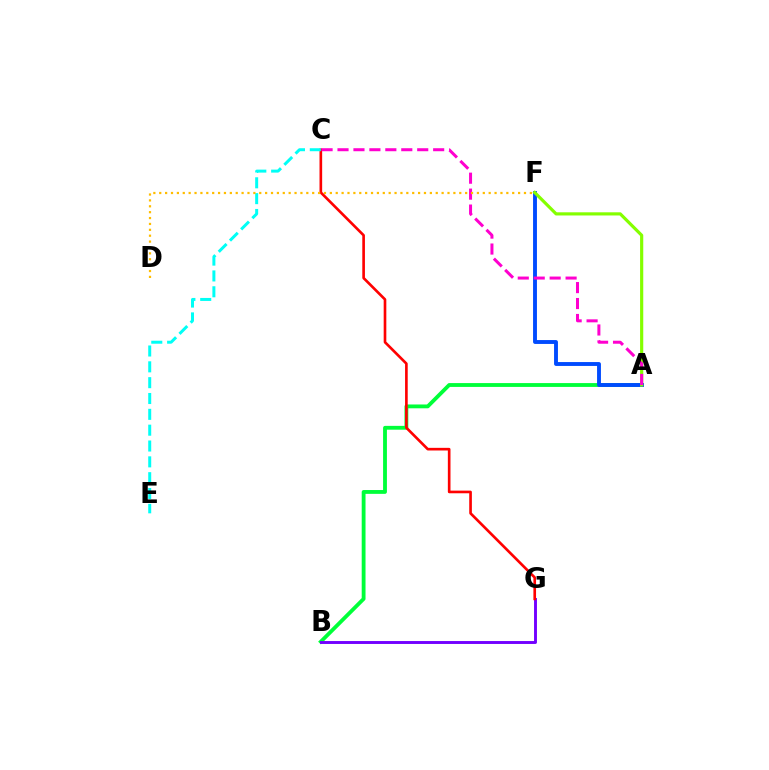{('A', 'B'): [{'color': '#00ff39', 'line_style': 'solid', 'thickness': 2.75}], ('A', 'F'): [{'color': '#004bff', 'line_style': 'solid', 'thickness': 2.8}, {'color': '#84ff00', 'line_style': 'solid', 'thickness': 2.28}], ('B', 'G'): [{'color': '#7200ff', 'line_style': 'solid', 'thickness': 2.1}], ('C', 'G'): [{'color': '#ff0000', 'line_style': 'solid', 'thickness': 1.91}], ('C', 'E'): [{'color': '#00fff6', 'line_style': 'dashed', 'thickness': 2.15}], ('A', 'C'): [{'color': '#ff00cf', 'line_style': 'dashed', 'thickness': 2.17}], ('D', 'F'): [{'color': '#ffbd00', 'line_style': 'dotted', 'thickness': 1.6}]}